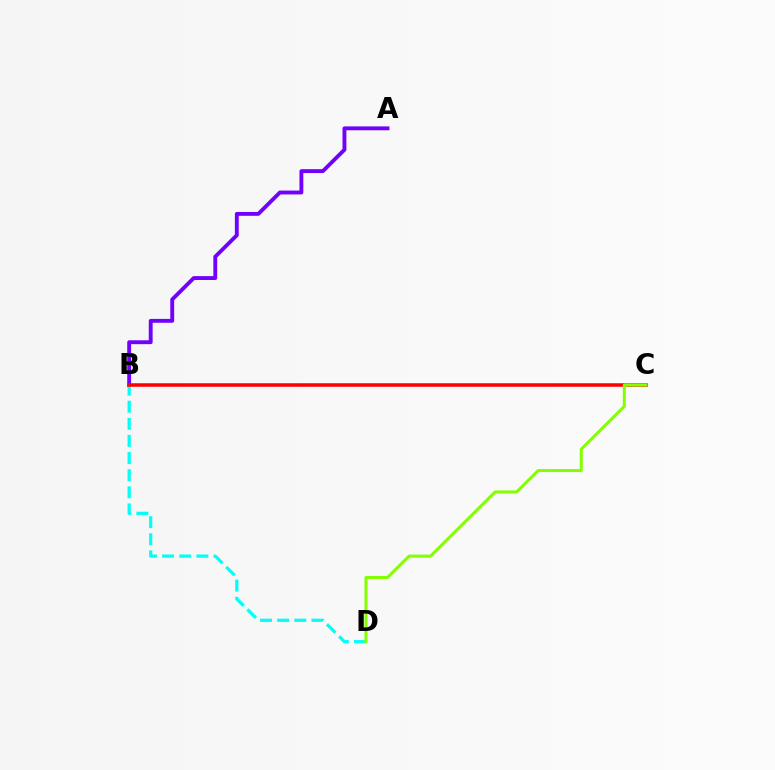{('A', 'B'): [{'color': '#7200ff', 'line_style': 'solid', 'thickness': 2.79}], ('B', 'D'): [{'color': '#00fff6', 'line_style': 'dashed', 'thickness': 2.33}], ('B', 'C'): [{'color': '#ff0000', 'line_style': 'solid', 'thickness': 2.54}], ('C', 'D'): [{'color': '#84ff00', 'line_style': 'solid', 'thickness': 2.18}]}